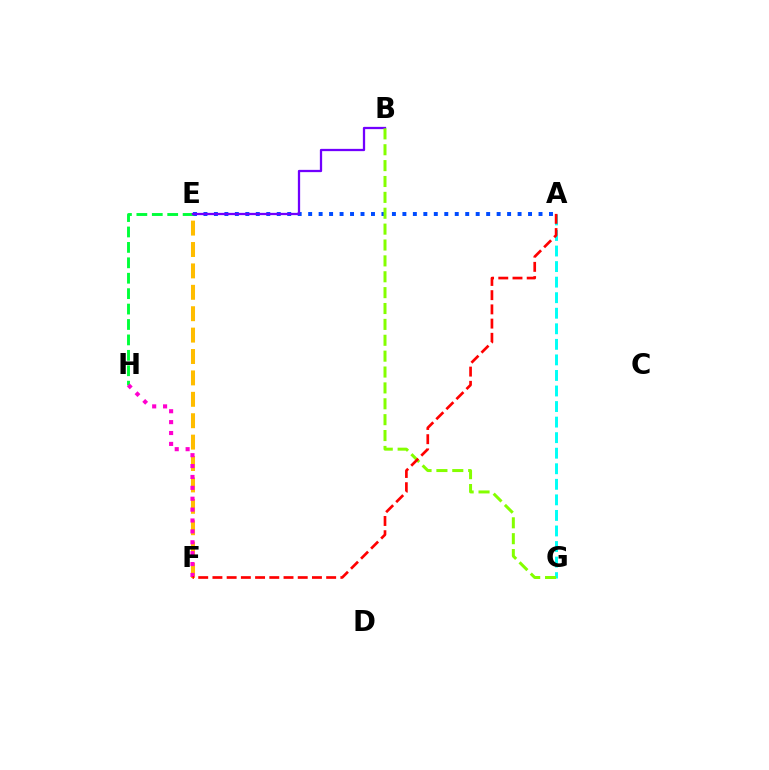{('A', 'E'): [{'color': '#004bff', 'line_style': 'dotted', 'thickness': 2.84}], ('A', 'G'): [{'color': '#00fff6', 'line_style': 'dashed', 'thickness': 2.11}], ('E', 'H'): [{'color': '#00ff39', 'line_style': 'dashed', 'thickness': 2.09}], ('E', 'F'): [{'color': '#ffbd00', 'line_style': 'dashed', 'thickness': 2.91}], ('B', 'E'): [{'color': '#7200ff', 'line_style': 'solid', 'thickness': 1.64}], ('F', 'H'): [{'color': '#ff00cf', 'line_style': 'dotted', 'thickness': 2.96}], ('B', 'G'): [{'color': '#84ff00', 'line_style': 'dashed', 'thickness': 2.16}], ('A', 'F'): [{'color': '#ff0000', 'line_style': 'dashed', 'thickness': 1.93}]}